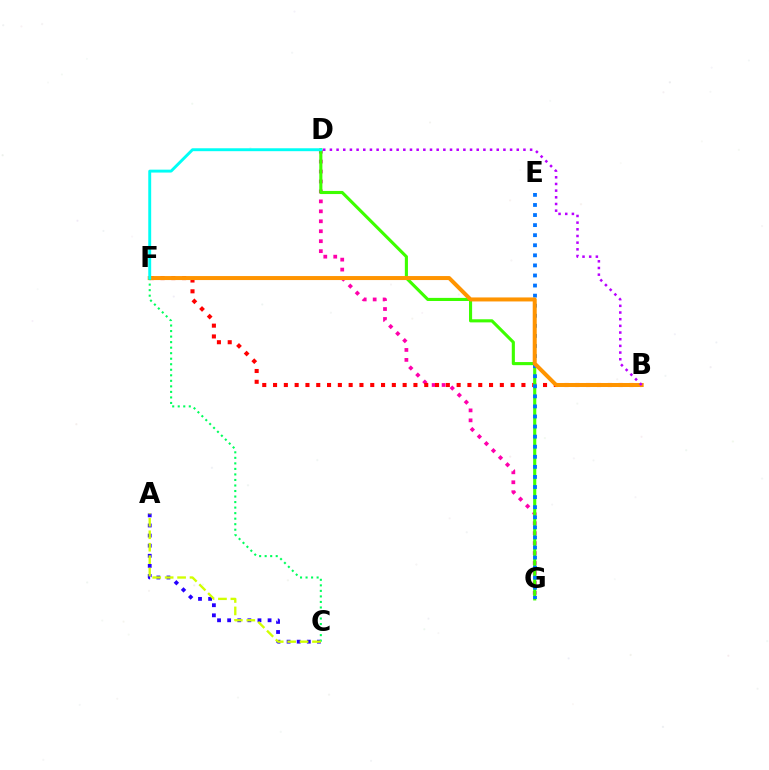{('D', 'G'): [{'color': '#ff00ac', 'line_style': 'dotted', 'thickness': 2.7}, {'color': '#3dff00', 'line_style': 'solid', 'thickness': 2.24}], ('B', 'F'): [{'color': '#ff0000', 'line_style': 'dotted', 'thickness': 2.93}, {'color': '#ff9400', 'line_style': 'solid', 'thickness': 2.89}], ('A', 'C'): [{'color': '#2500ff', 'line_style': 'dotted', 'thickness': 2.75}, {'color': '#d1ff00', 'line_style': 'dashed', 'thickness': 1.69}], ('E', 'G'): [{'color': '#0074ff', 'line_style': 'dotted', 'thickness': 2.74}], ('C', 'F'): [{'color': '#00ff5c', 'line_style': 'dotted', 'thickness': 1.5}], ('D', 'F'): [{'color': '#00fff6', 'line_style': 'solid', 'thickness': 2.1}], ('B', 'D'): [{'color': '#b900ff', 'line_style': 'dotted', 'thickness': 1.81}]}